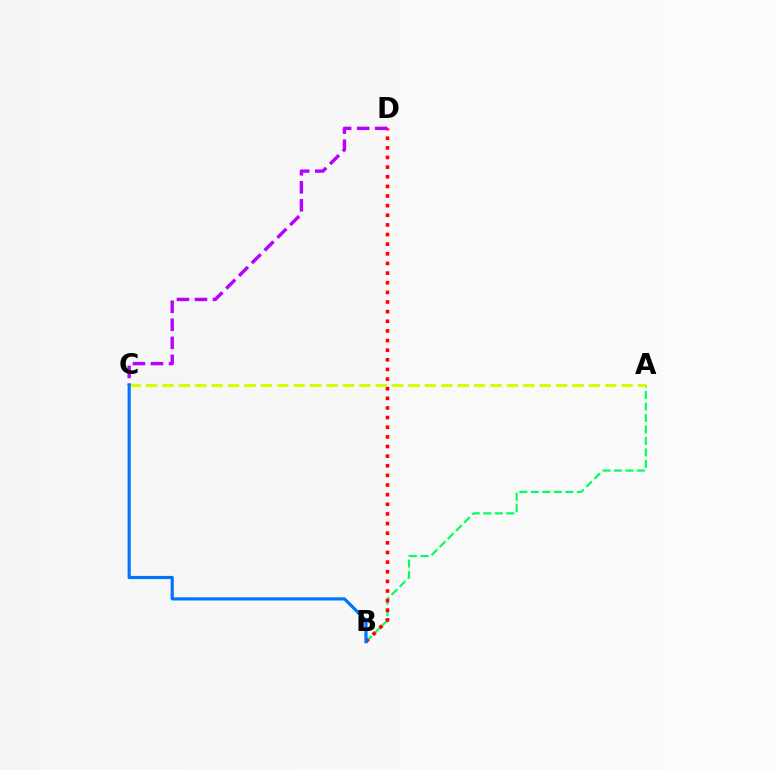{('A', 'B'): [{'color': '#00ff5c', 'line_style': 'dashed', 'thickness': 1.56}], ('B', 'D'): [{'color': '#ff0000', 'line_style': 'dotted', 'thickness': 2.62}], ('A', 'C'): [{'color': '#d1ff00', 'line_style': 'dashed', 'thickness': 2.23}], ('C', 'D'): [{'color': '#b900ff', 'line_style': 'dashed', 'thickness': 2.45}], ('B', 'C'): [{'color': '#0074ff', 'line_style': 'solid', 'thickness': 2.28}]}